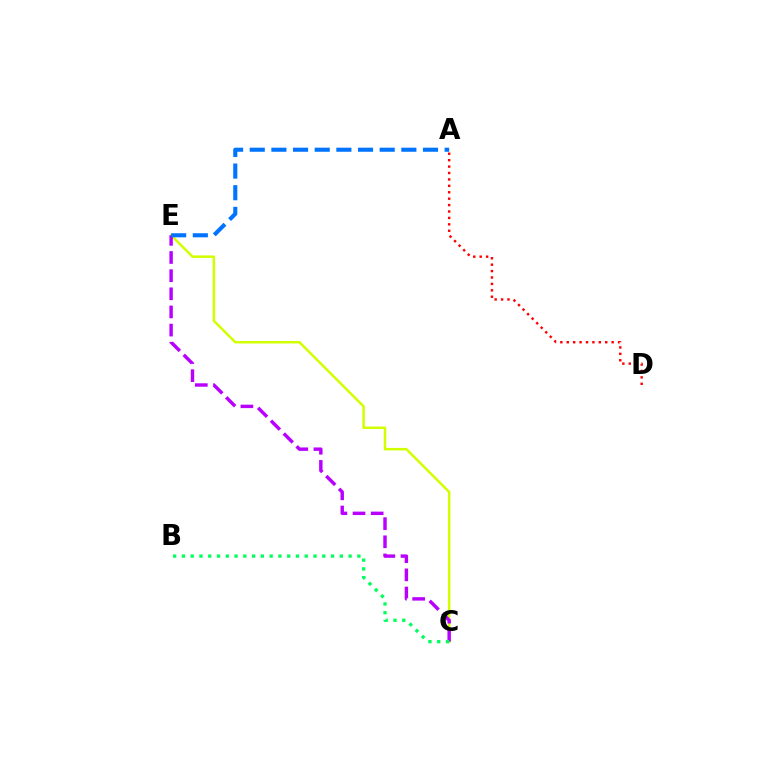{('C', 'E'): [{'color': '#d1ff00', 'line_style': 'solid', 'thickness': 1.8}, {'color': '#b900ff', 'line_style': 'dashed', 'thickness': 2.47}], ('B', 'C'): [{'color': '#00ff5c', 'line_style': 'dotted', 'thickness': 2.38}], ('A', 'E'): [{'color': '#0074ff', 'line_style': 'dashed', 'thickness': 2.94}], ('A', 'D'): [{'color': '#ff0000', 'line_style': 'dotted', 'thickness': 1.74}]}